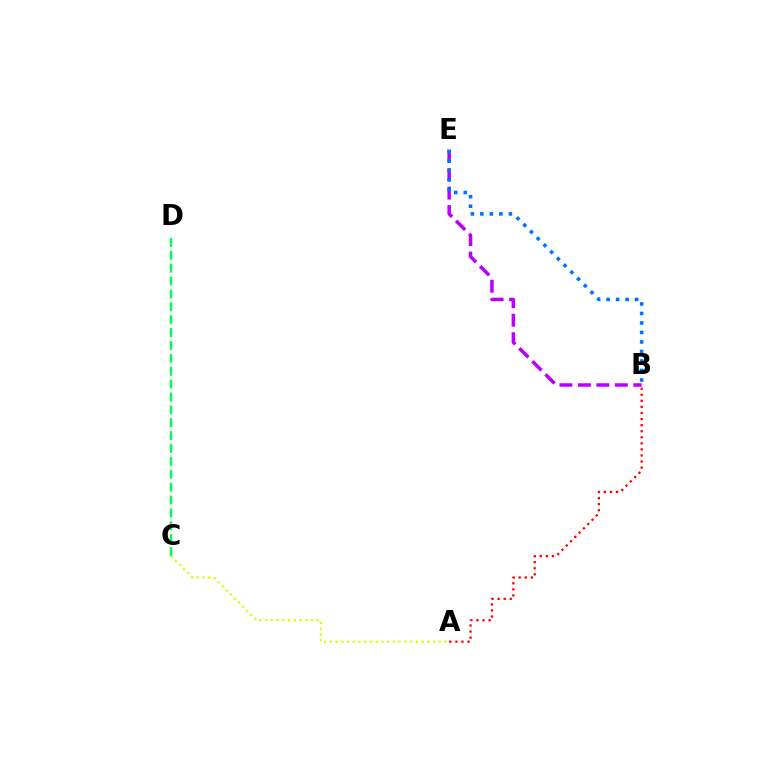{('A', 'C'): [{'color': '#d1ff00', 'line_style': 'dotted', 'thickness': 1.56}], ('B', 'E'): [{'color': '#b900ff', 'line_style': 'dashed', 'thickness': 2.51}, {'color': '#0074ff', 'line_style': 'dotted', 'thickness': 2.58}], ('A', 'B'): [{'color': '#ff0000', 'line_style': 'dotted', 'thickness': 1.65}], ('C', 'D'): [{'color': '#00ff5c', 'line_style': 'dashed', 'thickness': 1.75}]}